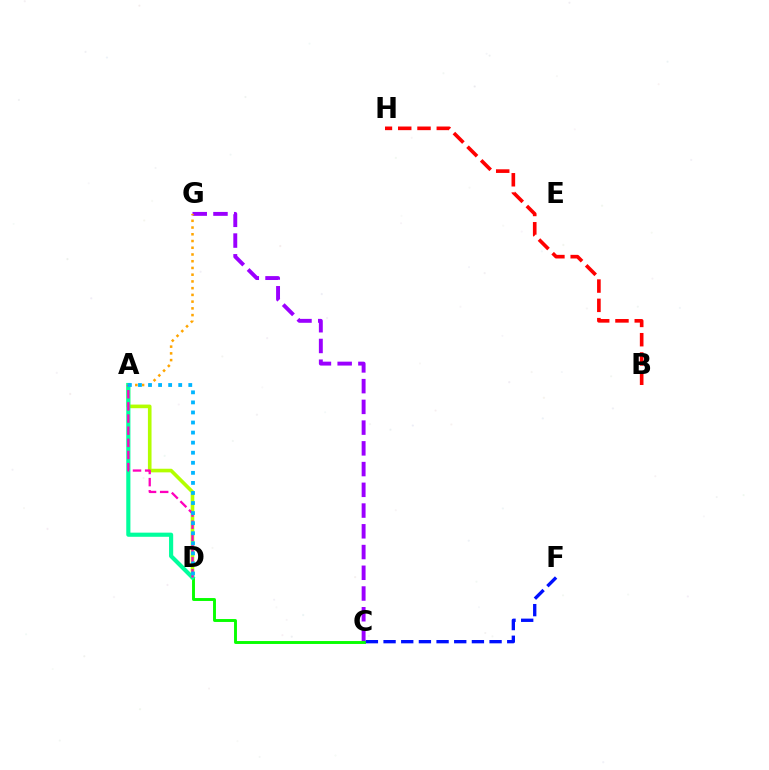{('B', 'H'): [{'color': '#ff0000', 'line_style': 'dashed', 'thickness': 2.62}], ('C', 'G'): [{'color': '#9b00ff', 'line_style': 'dashed', 'thickness': 2.82}], ('A', 'G'): [{'color': '#ffa500', 'line_style': 'dotted', 'thickness': 1.83}], ('A', 'D'): [{'color': '#b3ff00', 'line_style': 'solid', 'thickness': 2.61}, {'color': '#00ff9d', 'line_style': 'solid', 'thickness': 2.98}, {'color': '#ff00bd', 'line_style': 'dashed', 'thickness': 1.65}, {'color': '#00b5ff', 'line_style': 'dotted', 'thickness': 2.73}], ('C', 'D'): [{'color': '#08ff00', 'line_style': 'solid', 'thickness': 2.1}], ('C', 'F'): [{'color': '#0010ff', 'line_style': 'dashed', 'thickness': 2.4}]}